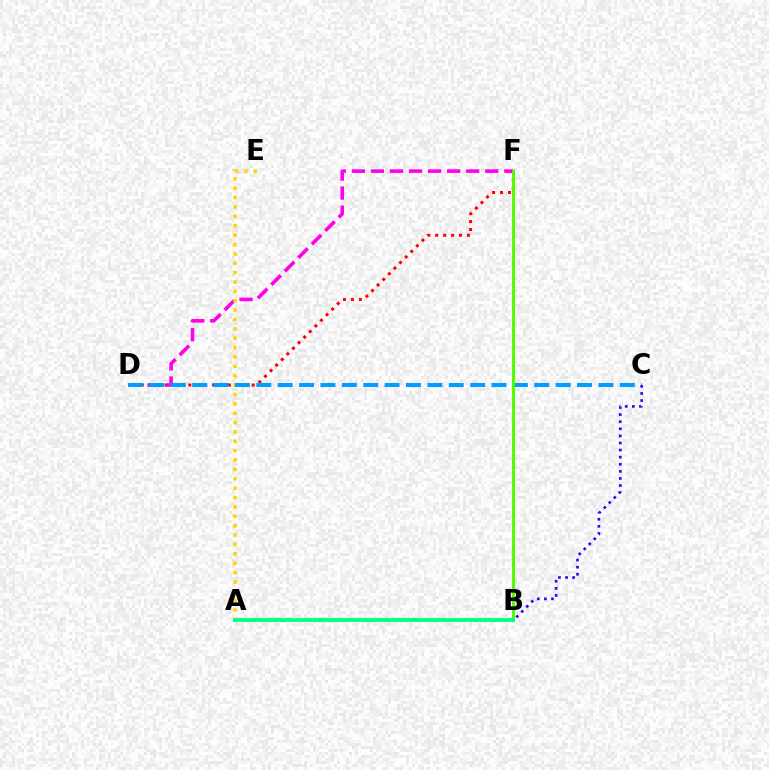{('D', 'F'): [{'color': '#ff0000', 'line_style': 'dotted', 'thickness': 2.15}, {'color': '#ff00ed', 'line_style': 'dashed', 'thickness': 2.59}], ('A', 'E'): [{'color': '#ffd500', 'line_style': 'dotted', 'thickness': 2.55}], ('C', 'D'): [{'color': '#009eff', 'line_style': 'dashed', 'thickness': 2.91}], ('B', 'C'): [{'color': '#3700ff', 'line_style': 'dotted', 'thickness': 1.93}], ('B', 'F'): [{'color': '#4fff00', 'line_style': 'solid', 'thickness': 2.12}], ('A', 'B'): [{'color': '#00ff86', 'line_style': 'solid', 'thickness': 2.76}]}